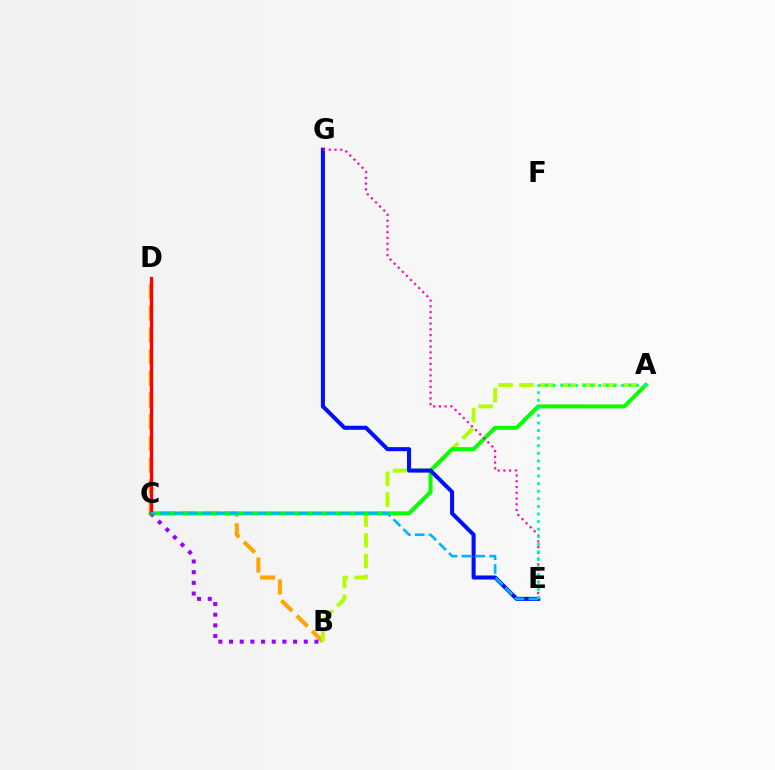{('B', 'D'): [{'color': '#ffa500', 'line_style': 'dashed', 'thickness': 2.95}], ('A', 'B'): [{'color': '#b3ff00', 'line_style': 'dashed', 'thickness': 2.82}], ('B', 'C'): [{'color': '#9b00ff', 'line_style': 'dotted', 'thickness': 2.9}], ('A', 'C'): [{'color': '#08ff00', 'line_style': 'solid', 'thickness': 2.87}], ('E', 'G'): [{'color': '#0010ff', 'line_style': 'solid', 'thickness': 2.92}, {'color': '#ff00bd', 'line_style': 'dotted', 'thickness': 1.56}], ('C', 'D'): [{'color': '#ff0000', 'line_style': 'solid', 'thickness': 2.38}], ('C', 'E'): [{'color': '#00b5ff', 'line_style': 'dashed', 'thickness': 1.89}], ('A', 'E'): [{'color': '#00ff9d', 'line_style': 'dotted', 'thickness': 2.06}]}